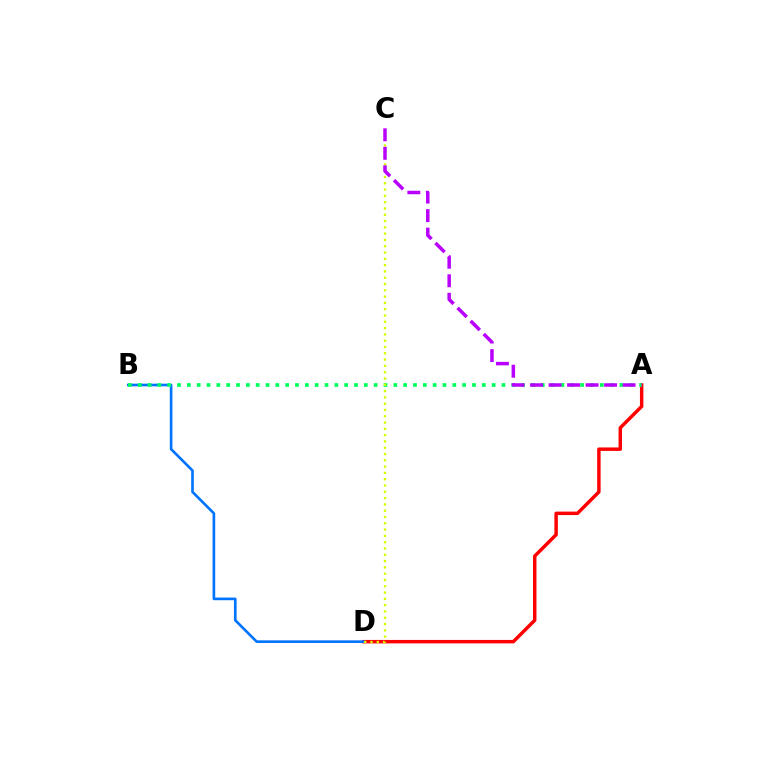{('A', 'D'): [{'color': '#ff0000', 'line_style': 'solid', 'thickness': 2.49}], ('B', 'D'): [{'color': '#0074ff', 'line_style': 'solid', 'thickness': 1.91}], ('A', 'B'): [{'color': '#00ff5c', 'line_style': 'dotted', 'thickness': 2.67}], ('C', 'D'): [{'color': '#d1ff00', 'line_style': 'dotted', 'thickness': 1.71}], ('A', 'C'): [{'color': '#b900ff', 'line_style': 'dashed', 'thickness': 2.51}]}